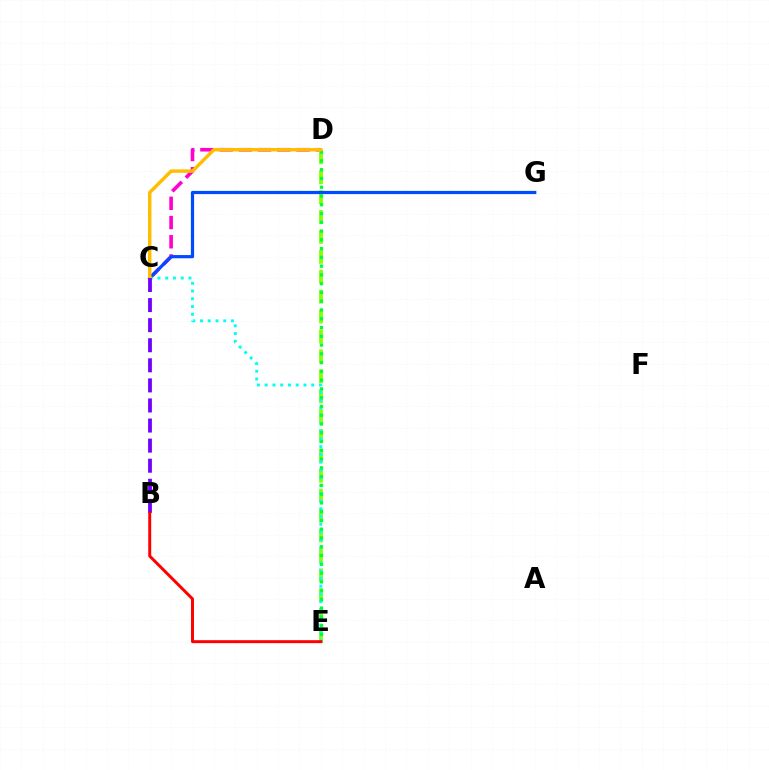{('C', 'D'): [{'color': '#ff00cf', 'line_style': 'dashed', 'thickness': 2.61}, {'color': '#ffbd00', 'line_style': 'solid', 'thickness': 2.46}], ('D', 'E'): [{'color': '#84ff00', 'line_style': 'dashed', 'thickness': 2.7}, {'color': '#00ff39', 'line_style': 'dotted', 'thickness': 2.38}], ('C', 'G'): [{'color': '#004bff', 'line_style': 'solid', 'thickness': 2.32}], ('C', 'E'): [{'color': '#00fff6', 'line_style': 'dotted', 'thickness': 2.11}], ('B', 'C'): [{'color': '#7200ff', 'line_style': 'dashed', 'thickness': 2.73}], ('B', 'E'): [{'color': '#ff0000', 'line_style': 'solid', 'thickness': 2.13}]}